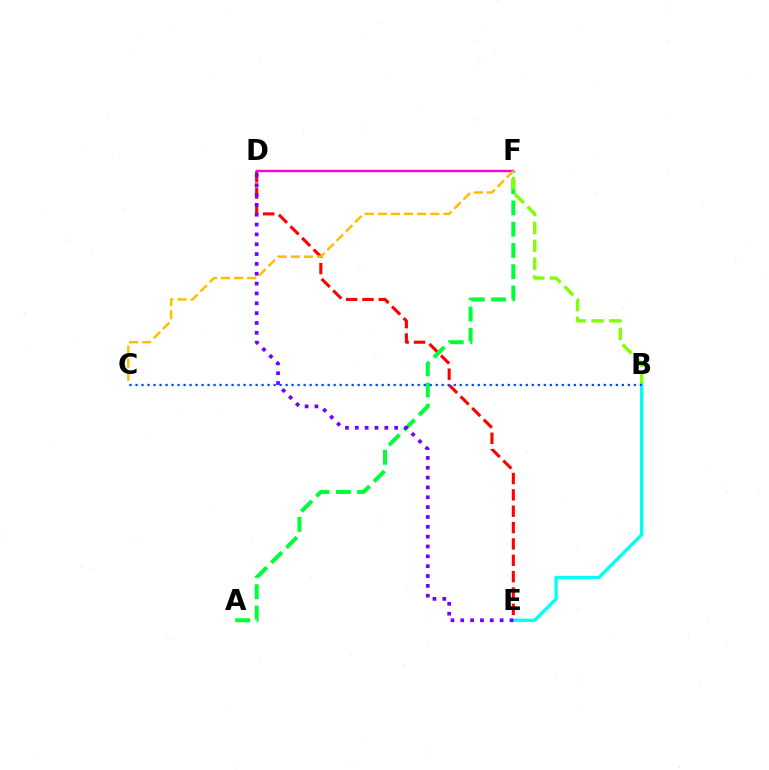{('D', 'E'): [{'color': '#ff0000', 'line_style': 'dashed', 'thickness': 2.22}, {'color': '#7200ff', 'line_style': 'dotted', 'thickness': 2.67}], ('D', 'F'): [{'color': '#ff00cf', 'line_style': 'solid', 'thickness': 1.7}], ('A', 'F'): [{'color': '#00ff39', 'line_style': 'dashed', 'thickness': 2.89}], ('B', 'F'): [{'color': '#84ff00', 'line_style': 'dashed', 'thickness': 2.43}], ('B', 'E'): [{'color': '#00fff6', 'line_style': 'solid', 'thickness': 2.38}], ('C', 'F'): [{'color': '#ffbd00', 'line_style': 'dashed', 'thickness': 1.78}], ('B', 'C'): [{'color': '#004bff', 'line_style': 'dotted', 'thickness': 1.63}]}